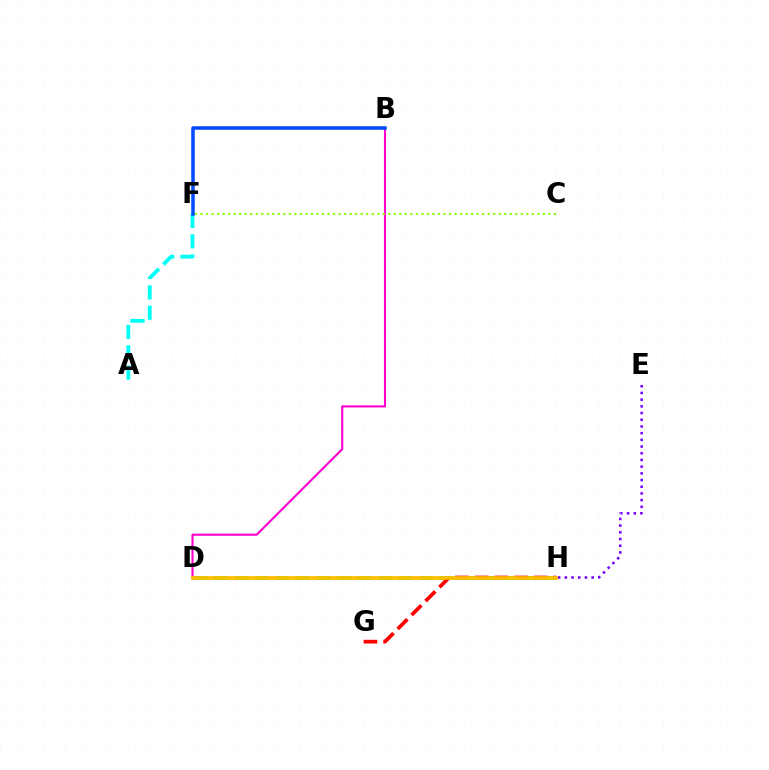{('A', 'F'): [{'color': '#00fff6', 'line_style': 'dashed', 'thickness': 2.76}], ('D', 'H'): [{'color': '#00ff39', 'line_style': 'dashed', 'thickness': 2.79}, {'color': '#ffbd00', 'line_style': 'solid', 'thickness': 2.65}], ('B', 'D'): [{'color': '#ff00cf', 'line_style': 'solid', 'thickness': 1.51}], ('C', 'F'): [{'color': '#84ff00', 'line_style': 'dotted', 'thickness': 1.5}], ('G', 'H'): [{'color': '#ff0000', 'line_style': 'dashed', 'thickness': 2.67}], ('B', 'F'): [{'color': '#004bff', 'line_style': 'solid', 'thickness': 2.52}], ('E', 'H'): [{'color': '#7200ff', 'line_style': 'dotted', 'thickness': 1.82}]}